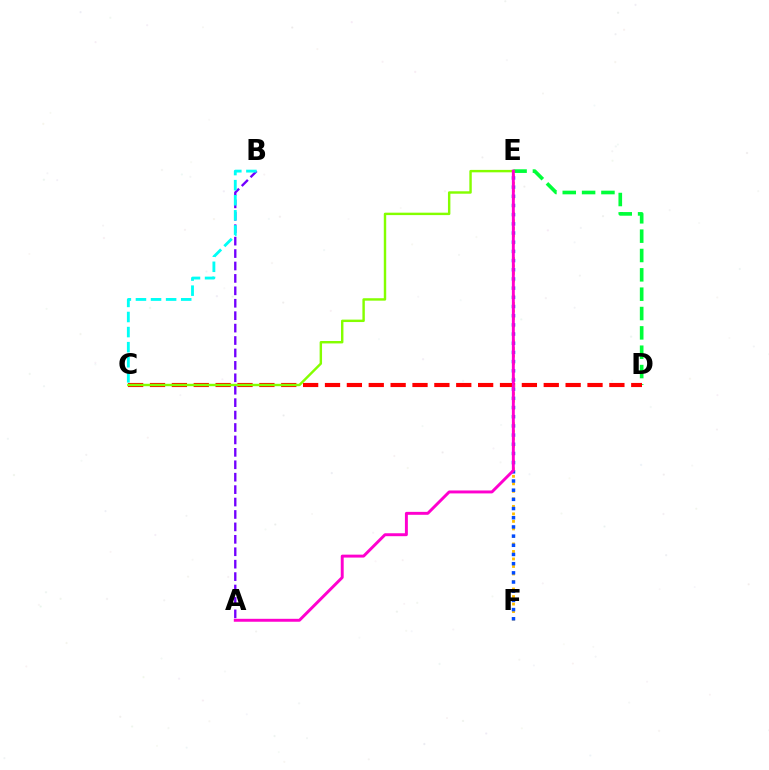{('D', 'E'): [{'color': '#00ff39', 'line_style': 'dashed', 'thickness': 2.63}], ('C', 'D'): [{'color': '#ff0000', 'line_style': 'dashed', 'thickness': 2.97}], ('E', 'F'): [{'color': '#ffbd00', 'line_style': 'dotted', 'thickness': 2.04}, {'color': '#004bff', 'line_style': 'dotted', 'thickness': 2.5}], ('A', 'B'): [{'color': '#7200ff', 'line_style': 'dashed', 'thickness': 1.69}], ('C', 'E'): [{'color': '#84ff00', 'line_style': 'solid', 'thickness': 1.75}], ('A', 'E'): [{'color': '#ff00cf', 'line_style': 'solid', 'thickness': 2.11}], ('B', 'C'): [{'color': '#00fff6', 'line_style': 'dashed', 'thickness': 2.05}]}